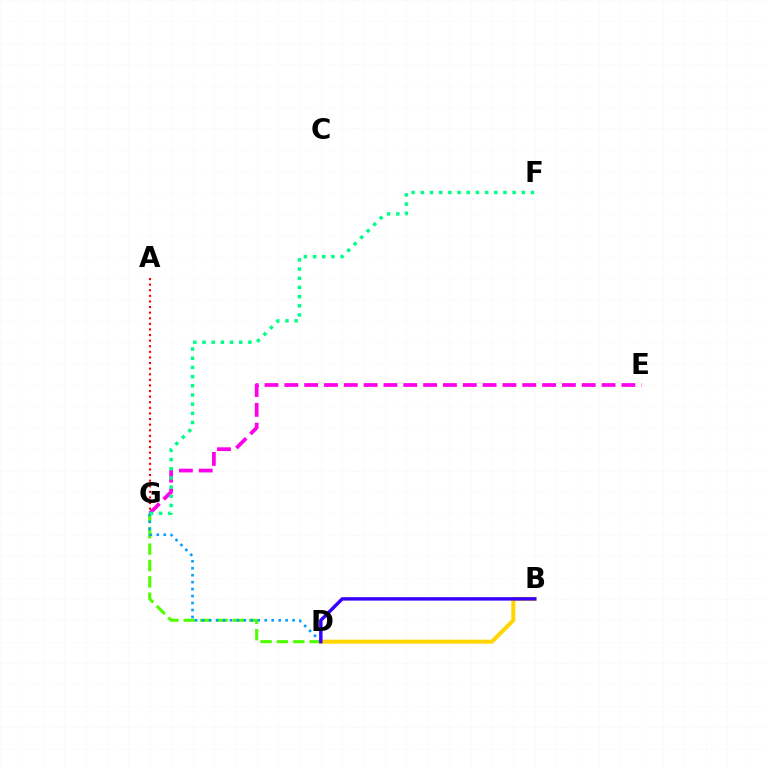{('A', 'G'): [{'color': '#ff0000', 'line_style': 'dotted', 'thickness': 1.52}], ('D', 'G'): [{'color': '#4fff00', 'line_style': 'dashed', 'thickness': 2.22}, {'color': '#009eff', 'line_style': 'dotted', 'thickness': 1.89}], ('B', 'D'): [{'color': '#ffd500', 'line_style': 'solid', 'thickness': 2.88}, {'color': '#3700ff', 'line_style': 'solid', 'thickness': 2.46}], ('E', 'G'): [{'color': '#ff00ed', 'line_style': 'dashed', 'thickness': 2.69}], ('F', 'G'): [{'color': '#00ff86', 'line_style': 'dotted', 'thickness': 2.49}]}